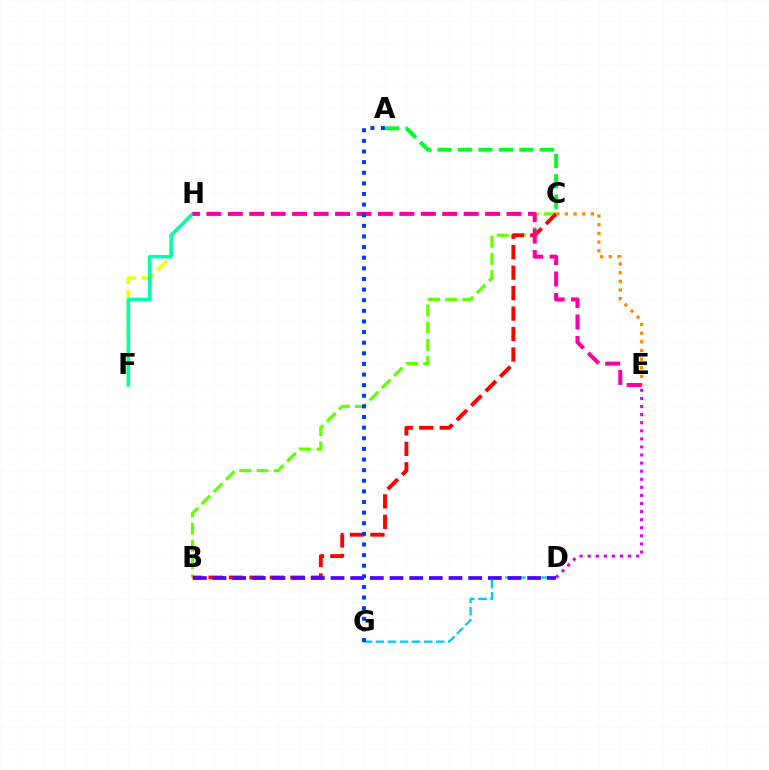{('B', 'C'): [{'color': '#66ff00', 'line_style': 'dashed', 'thickness': 2.34}, {'color': '#ff0000', 'line_style': 'dashed', 'thickness': 2.78}], ('D', 'E'): [{'color': '#d600ff', 'line_style': 'dotted', 'thickness': 2.2}], ('F', 'H'): [{'color': '#eeff00', 'line_style': 'dashed', 'thickness': 2.6}, {'color': '#00ffaf', 'line_style': 'solid', 'thickness': 2.51}], ('C', 'E'): [{'color': '#ff8800', 'line_style': 'dotted', 'thickness': 2.35}], ('E', 'H'): [{'color': '#ff00a0', 'line_style': 'dashed', 'thickness': 2.91}], ('D', 'G'): [{'color': '#00c7ff', 'line_style': 'dashed', 'thickness': 1.64}], ('B', 'D'): [{'color': '#4f00ff', 'line_style': 'dashed', 'thickness': 2.67}], ('A', 'G'): [{'color': '#003fff', 'line_style': 'dotted', 'thickness': 2.89}], ('A', 'C'): [{'color': '#00ff27', 'line_style': 'dashed', 'thickness': 2.78}]}